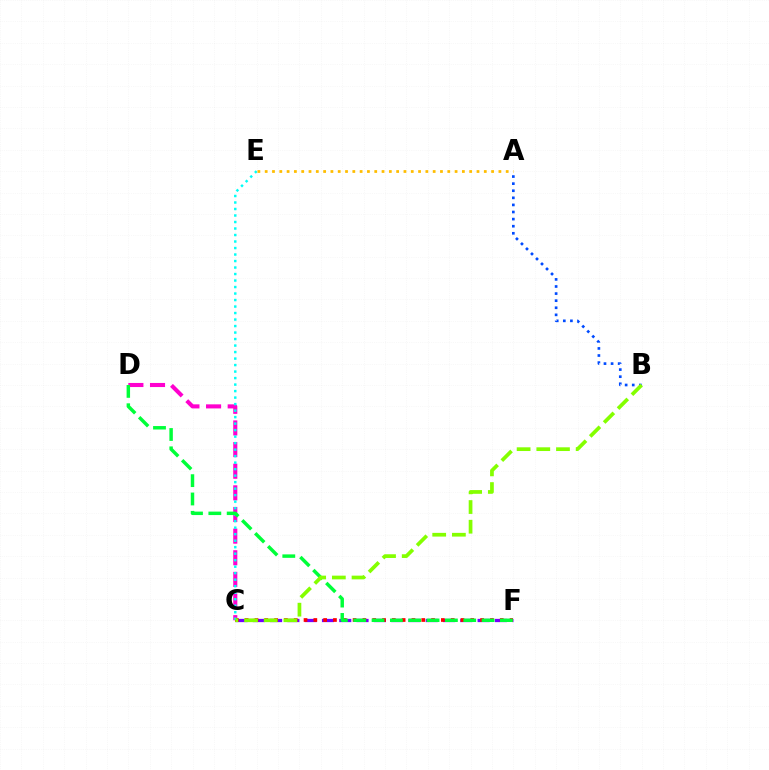{('C', 'D'): [{'color': '#ff00cf', 'line_style': 'dashed', 'thickness': 2.94}], ('C', 'F'): [{'color': '#7200ff', 'line_style': 'dashed', 'thickness': 2.35}, {'color': '#ff0000', 'line_style': 'dotted', 'thickness': 2.67}], ('A', 'B'): [{'color': '#004bff', 'line_style': 'dotted', 'thickness': 1.93}], ('C', 'E'): [{'color': '#00fff6', 'line_style': 'dotted', 'thickness': 1.77}], ('D', 'F'): [{'color': '#00ff39', 'line_style': 'dashed', 'thickness': 2.49}], ('A', 'E'): [{'color': '#ffbd00', 'line_style': 'dotted', 'thickness': 1.98}], ('B', 'C'): [{'color': '#84ff00', 'line_style': 'dashed', 'thickness': 2.67}]}